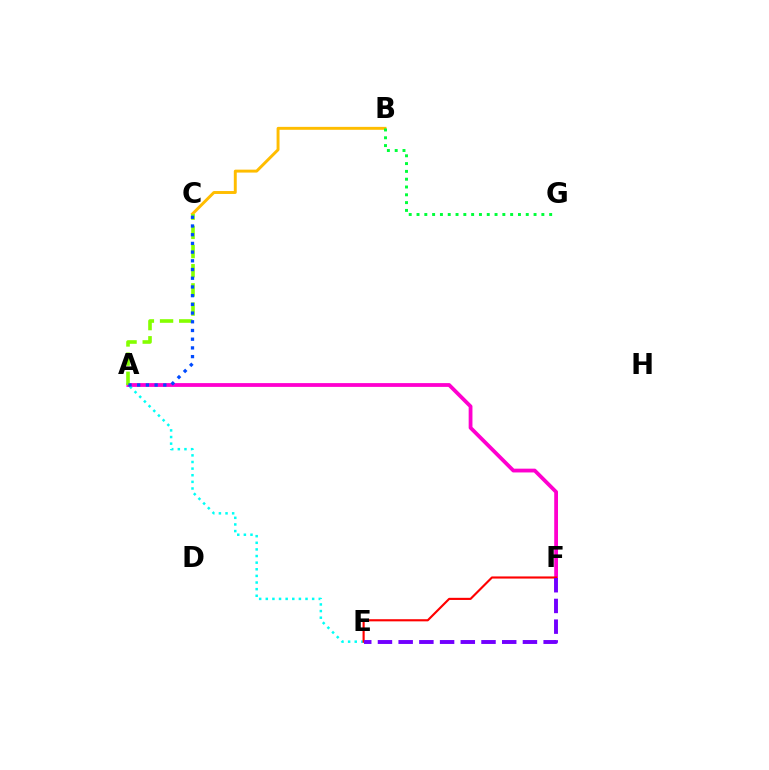{('A', 'F'): [{'color': '#ff00cf', 'line_style': 'solid', 'thickness': 2.73}], ('B', 'C'): [{'color': '#ffbd00', 'line_style': 'solid', 'thickness': 2.11}], ('B', 'G'): [{'color': '#00ff39', 'line_style': 'dotted', 'thickness': 2.12}], ('A', 'E'): [{'color': '#00fff6', 'line_style': 'dotted', 'thickness': 1.8}], ('A', 'C'): [{'color': '#84ff00', 'line_style': 'dashed', 'thickness': 2.6}, {'color': '#004bff', 'line_style': 'dotted', 'thickness': 2.37}], ('E', 'F'): [{'color': '#ff0000', 'line_style': 'solid', 'thickness': 1.54}, {'color': '#7200ff', 'line_style': 'dashed', 'thickness': 2.81}]}